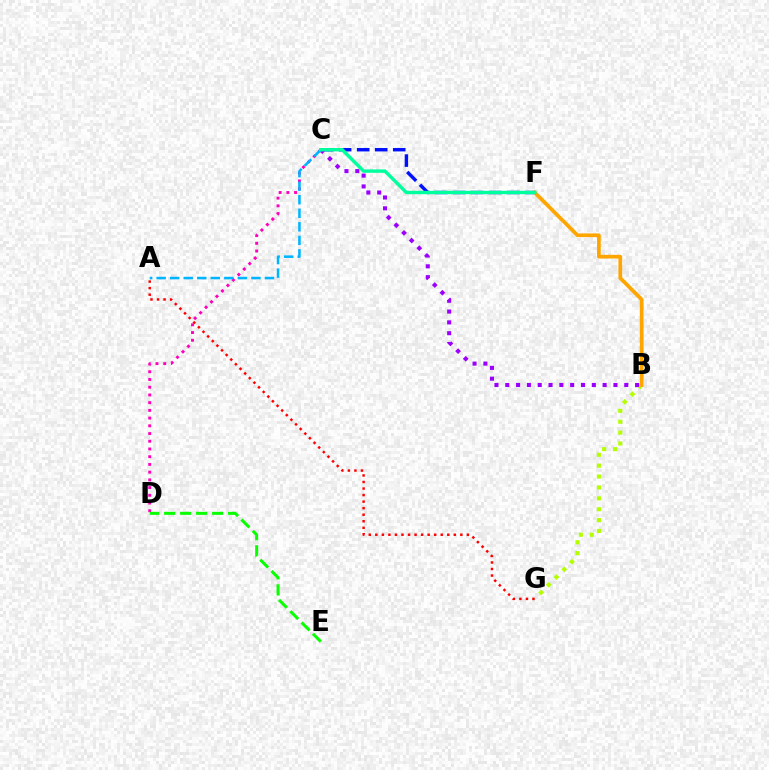{('B', 'G'): [{'color': '#b3ff00', 'line_style': 'dotted', 'thickness': 2.96}], ('C', 'D'): [{'color': '#ff00bd', 'line_style': 'dotted', 'thickness': 2.1}], ('A', 'G'): [{'color': '#ff0000', 'line_style': 'dotted', 'thickness': 1.78}], ('B', 'F'): [{'color': '#ffa500', 'line_style': 'solid', 'thickness': 2.67}], ('D', 'E'): [{'color': '#08ff00', 'line_style': 'dashed', 'thickness': 2.17}], ('C', 'F'): [{'color': '#0010ff', 'line_style': 'dashed', 'thickness': 2.45}, {'color': '#00ff9d', 'line_style': 'solid', 'thickness': 2.45}], ('B', 'C'): [{'color': '#9b00ff', 'line_style': 'dotted', 'thickness': 2.94}], ('A', 'C'): [{'color': '#00b5ff', 'line_style': 'dashed', 'thickness': 1.84}]}